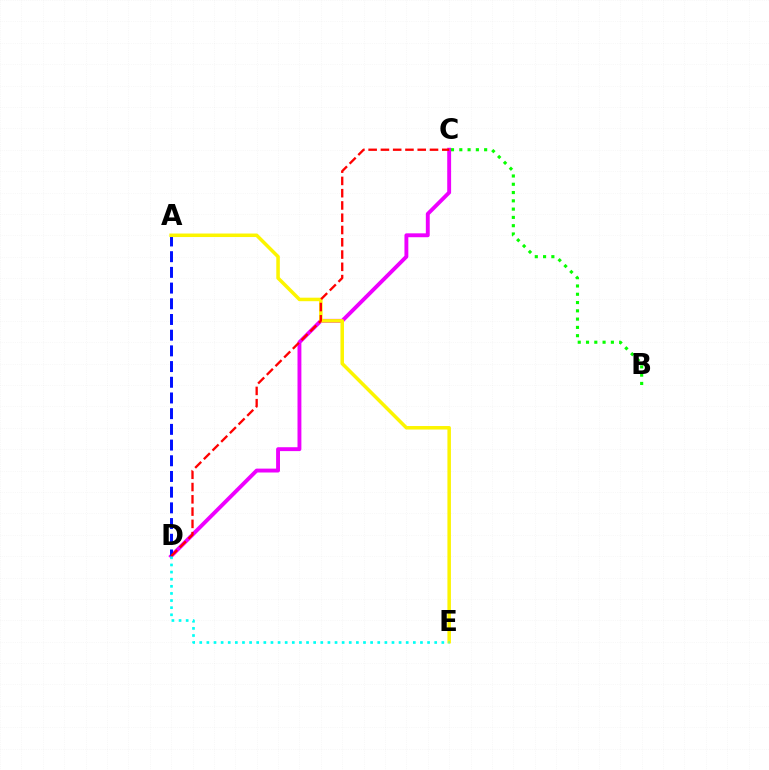{('C', 'D'): [{'color': '#ee00ff', 'line_style': 'solid', 'thickness': 2.8}, {'color': '#ff0000', 'line_style': 'dashed', 'thickness': 1.67}], ('A', 'D'): [{'color': '#0010ff', 'line_style': 'dashed', 'thickness': 2.13}], ('A', 'E'): [{'color': '#fcf500', 'line_style': 'solid', 'thickness': 2.53}], ('B', 'C'): [{'color': '#08ff00', 'line_style': 'dotted', 'thickness': 2.25}], ('D', 'E'): [{'color': '#00fff6', 'line_style': 'dotted', 'thickness': 1.93}]}